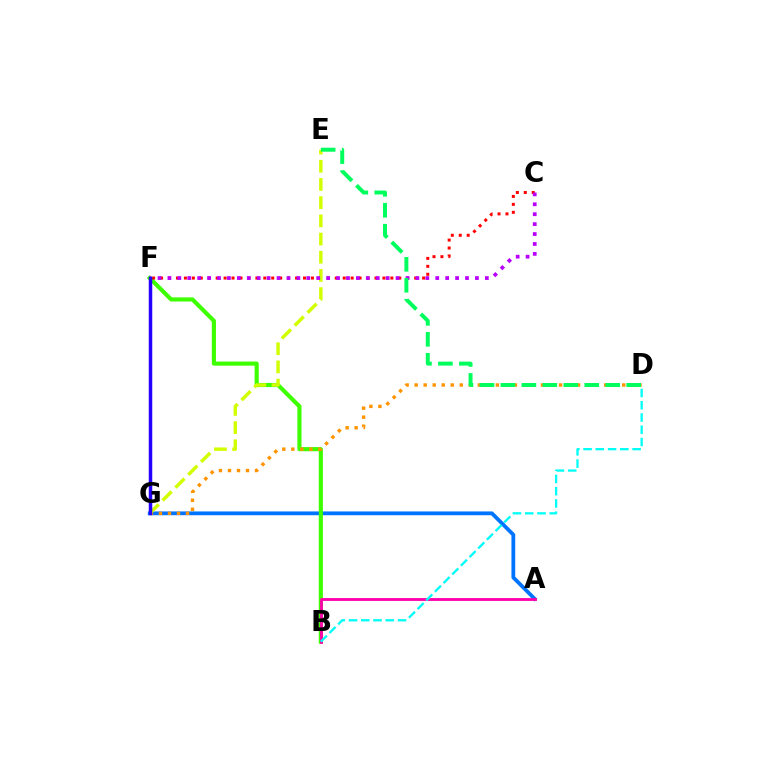{('A', 'G'): [{'color': '#0074ff', 'line_style': 'solid', 'thickness': 2.73}], ('B', 'F'): [{'color': '#3dff00', 'line_style': 'solid', 'thickness': 2.97}], ('C', 'F'): [{'color': '#ff0000', 'line_style': 'dotted', 'thickness': 2.16}, {'color': '#b900ff', 'line_style': 'dotted', 'thickness': 2.7}], ('D', 'G'): [{'color': '#ff9400', 'line_style': 'dotted', 'thickness': 2.45}], ('A', 'B'): [{'color': '#ff00ac', 'line_style': 'solid', 'thickness': 2.04}], ('E', 'G'): [{'color': '#d1ff00', 'line_style': 'dashed', 'thickness': 2.47}], ('F', 'G'): [{'color': '#2500ff', 'line_style': 'solid', 'thickness': 2.51}], ('B', 'D'): [{'color': '#00fff6', 'line_style': 'dashed', 'thickness': 1.66}], ('D', 'E'): [{'color': '#00ff5c', 'line_style': 'dashed', 'thickness': 2.85}]}